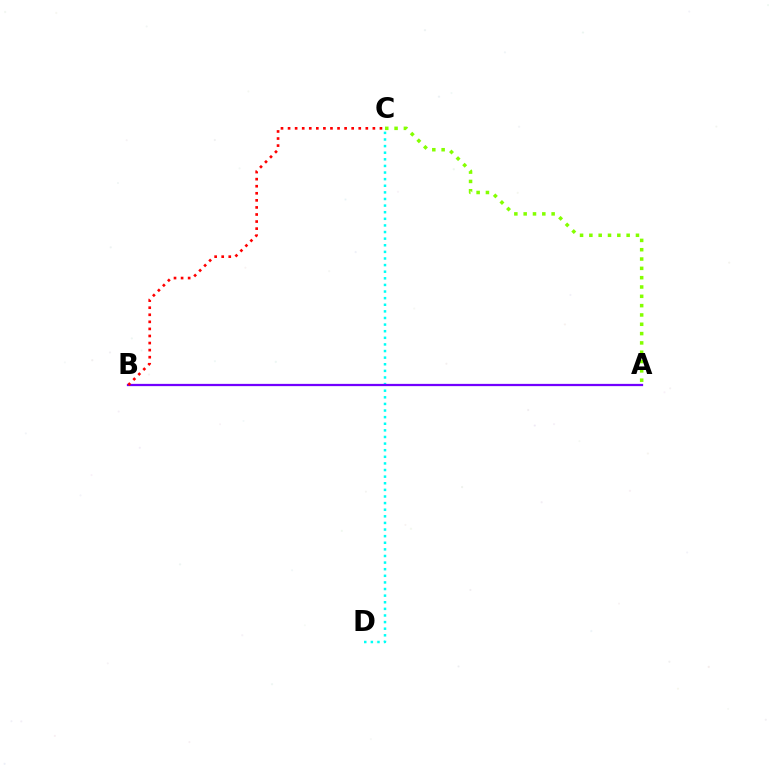{('A', 'C'): [{'color': '#84ff00', 'line_style': 'dotted', 'thickness': 2.53}], ('C', 'D'): [{'color': '#00fff6', 'line_style': 'dotted', 'thickness': 1.8}], ('A', 'B'): [{'color': '#7200ff', 'line_style': 'solid', 'thickness': 1.63}], ('B', 'C'): [{'color': '#ff0000', 'line_style': 'dotted', 'thickness': 1.92}]}